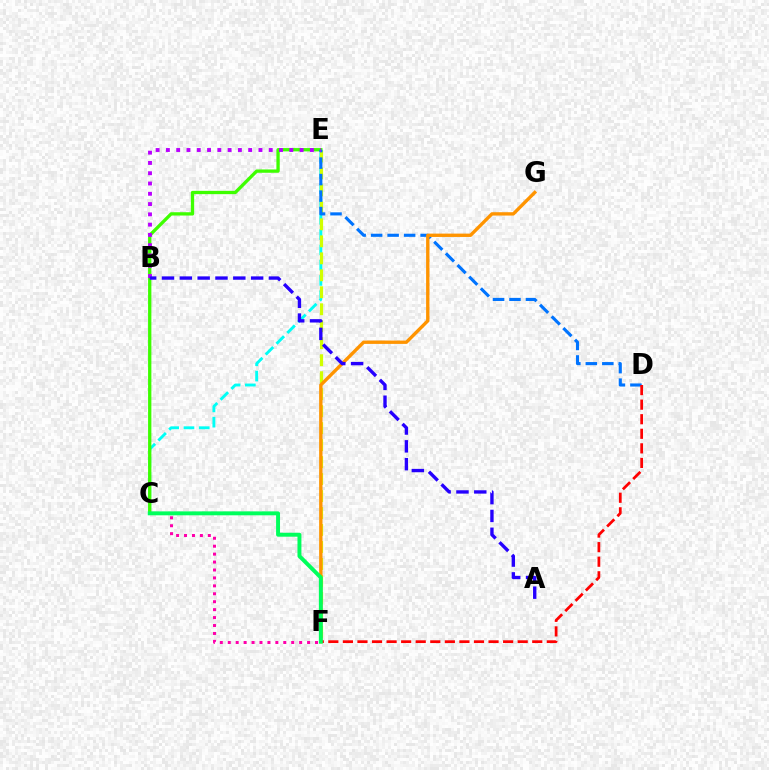{('C', 'E'): [{'color': '#00fff6', 'line_style': 'dashed', 'thickness': 2.08}, {'color': '#3dff00', 'line_style': 'solid', 'thickness': 2.37}], ('E', 'F'): [{'color': '#d1ff00', 'line_style': 'dashed', 'thickness': 2.31}], ('D', 'E'): [{'color': '#0074ff', 'line_style': 'dashed', 'thickness': 2.24}], ('F', 'G'): [{'color': '#ff9400', 'line_style': 'solid', 'thickness': 2.41}], ('B', 'E'): [{'color': '#b900ff', 'line_style': 'dotted', 'thickness': 2.79}], ('D', 'F'): [{'color': '#ff0000', 'line_style': 'dashed', 'thickness': 1.98}], ('C', 'F'): [{'color': '#ff00ac', 'line_style': 'dotted', 'thickness': 2.16}, {'color': '#00ff5c', 'line_style': 'solid', 'thickness': 2.83}], ('A', 'B'): [{'color': '#2500ff', 'line_style': 'dashed', 'thickness': 2.42}]}